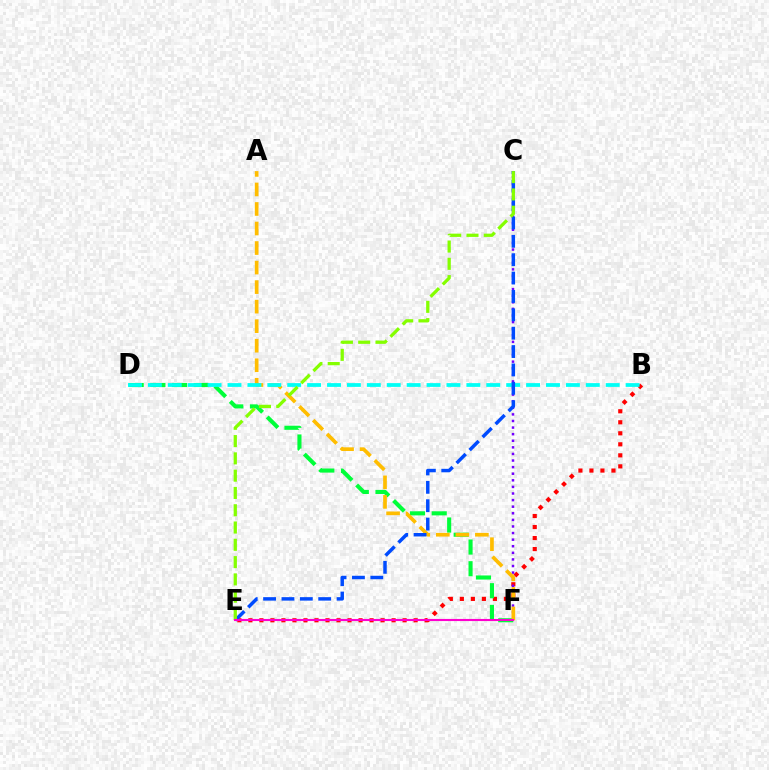{('B', 'E'): [{'color': '#ff0000', 'line_style': 'dotted', 'thickness': 2.99}], ('C', 'F'): [{'color': '#7200ff', 'line_style': 'dotted', 'thickness': 1.79}], ('D', 'F'): [{'color': '#00ff39', 'line_style': 'dashed', 'thickness': 2.95}], ('A', 'F'): [{'color': '#ffbd00', 'line_style': 'dashed', 'thickness': 2.65}], ('B', 'D'): [{'color': '#00fff6', 'line_style': 'dashed', 'thickness': 2.7}], ('C', 'E'): [{'color': '#004bff', 'line_style': 'dashed', 'thickness': 2.5}, {'color': '#84ff00', 'line_style': 'dashed', 'thickness': 2.35}], ('E', 'F'): [{'color': '#ff00cf', 'line_style': 'solid', 'thickness': 1.52}]}